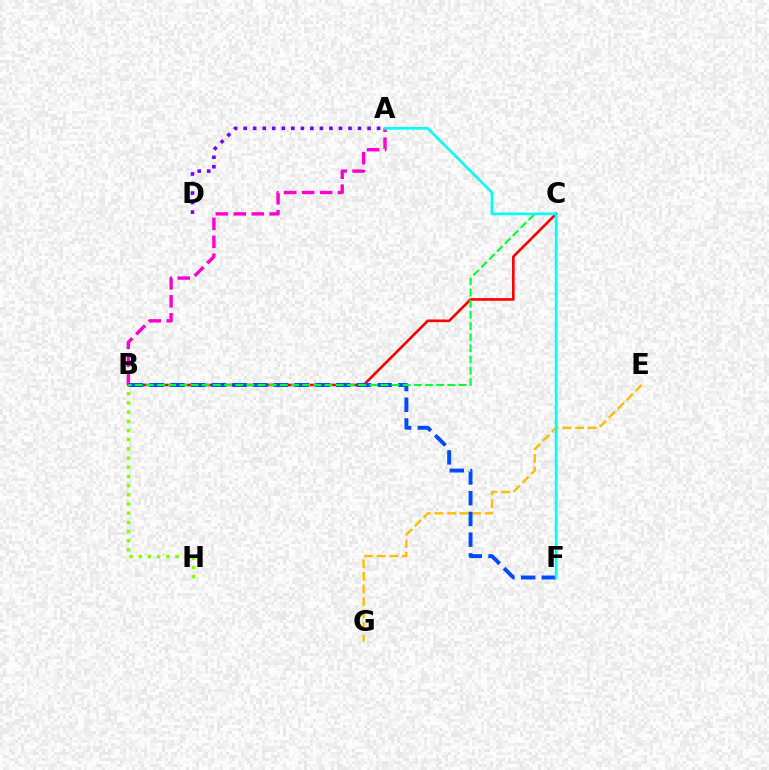{('B', 'C'): [{'color': '#ff0000', 'line_style': 'solid', 'thickness': 1.9}, {'color': '#00ff39', 'line_style': 'dashed', 'thickness': 1.52}], ('A', 'B'): [{'color': '#ff00cf', 'line_style': 'dashed', 'thickness': 2.44}], ('A', 'D'): [{'color': '#7200ff', 'line_style': 'dotted', 'thickness': 2.59}], ('E', 'G'): [{'color': '#ffbd00', 'line_style': 'dashed', 'thickness': 1.71}], ('B', 'H'): [{'color': '#84ff00', 'line_style': 'dotted', 'thickness': 2.5}], ('B', 'F'): [{'color': '#004bff', 'line_style': 'dashed', 'thickness': 2.82}], ('A', 'F'): [{'color': '#00fff6', 'line_style': 'solid', 'thickness': 1.9}]}